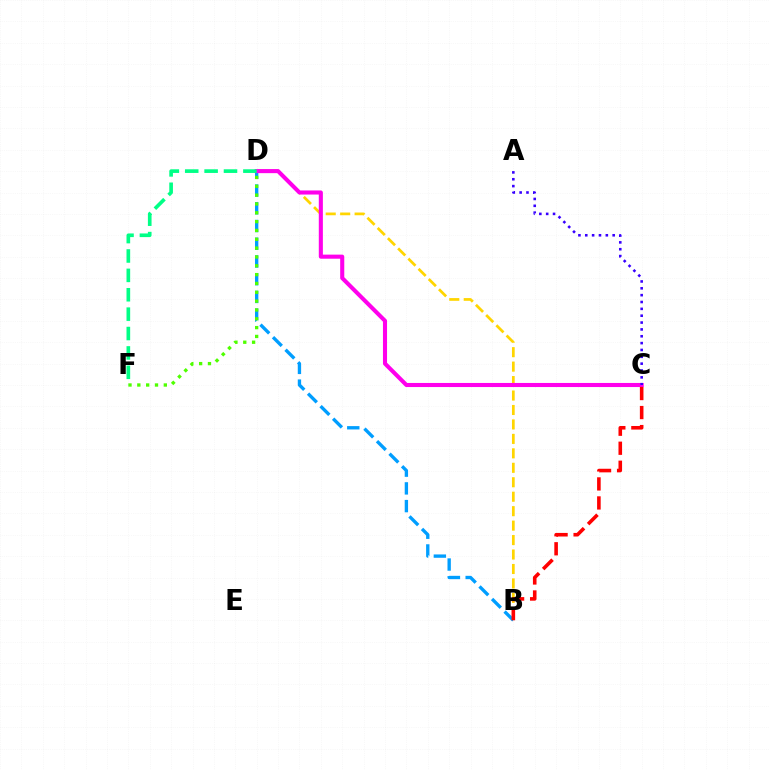{('B', 'D'): [{'color': '#ffd500', 'line_style': 'dashed', 'thickness': 1.96}, {'color': '#009eff', 'line_style': 'dashed', 'thickness': 2.41}], ('C', 'D'): [{'color': '#ff00ed', 'line_style': 'solid', 'thickness': 2.94}], ('A', 'C'): [{'color': '#3700ff', 'line_style': 'dotted', 'thickness': 1.86}], ('D', 'F'): [{'color': '#4fff00', 'line_style': 'dotted', 'thickness': 2.4}, {'color': '#00ff86', 'line_style': 'dashed', 'thickness': 2.63}], ('B', 'C'): [{'color': '#ff0000', 'line_style': 'dashed', 'thickness': 2.58}]}